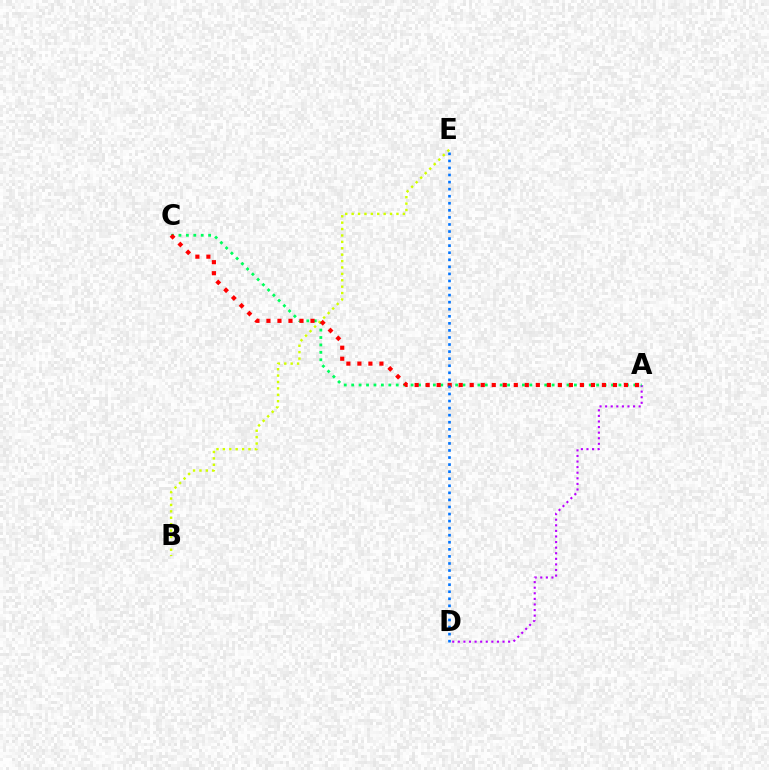{('A', 'D'): [{'color': '#b900ff', 'line_style': 'dotted', 'thickness': 1.52}], ('A', 'C'): [{'color': '#00ff5c', 'line_style': 'dotted', 'thickness': 2.02}, {'color': '#ff0000', 'line_style': 'dotted', 'thickness': 2.99}], ('B', 'E'): [{'color': '#d1ff00', 'line_style': 'dotted', 'thickness': 1.74}], ('D', 'E'): [{'color': '#0074ff', 'line_style': 'dotted', 'thickness': 1.92}]}